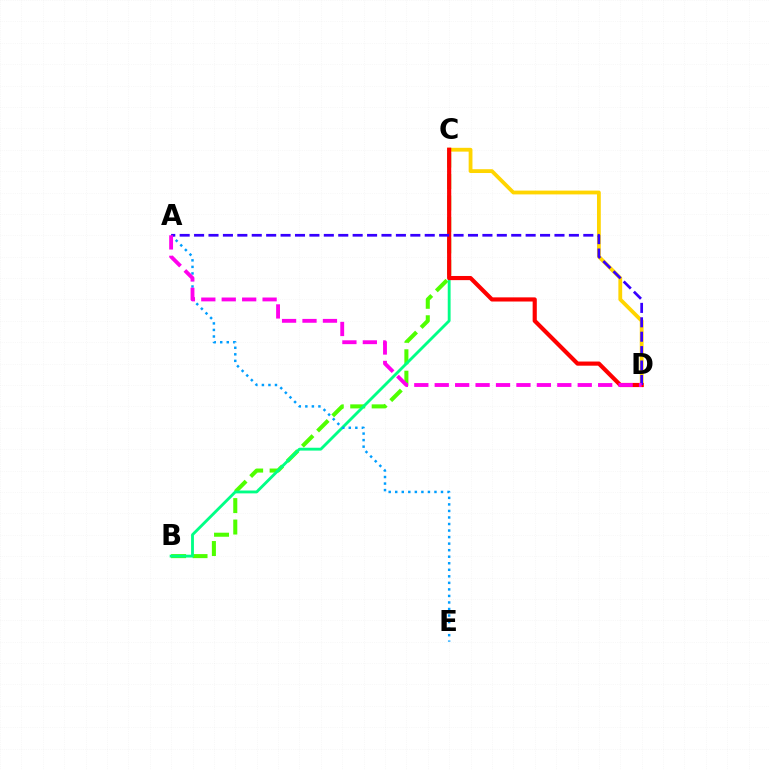{('B', 'C'): [{'color': '#4fff00', 'line_style': 'dashed', 'thickness': 2.91}, {'color': '#00ff86', 'line_style': 'solid', 'thickness': 2.05}], ('C', 'D'): [{'color': '#ffd500', 'line_style': 'solid', 'thickness': 2.74}, {'color': '#ff0000', 'line_style': 'solid', 'thickness': 2.99}], ('A', 'E'): [{'color': '#009eff', 'line_style': 'dotted', 'thickness': 1.78}], ('A', 'D'): [{'color': '#3700ff', 'line_style': 'dashed', 'thickness': 1.96}, {'color': '#ff00ed', 'line_style': 'dashed', 'thickness': 2.78}]}